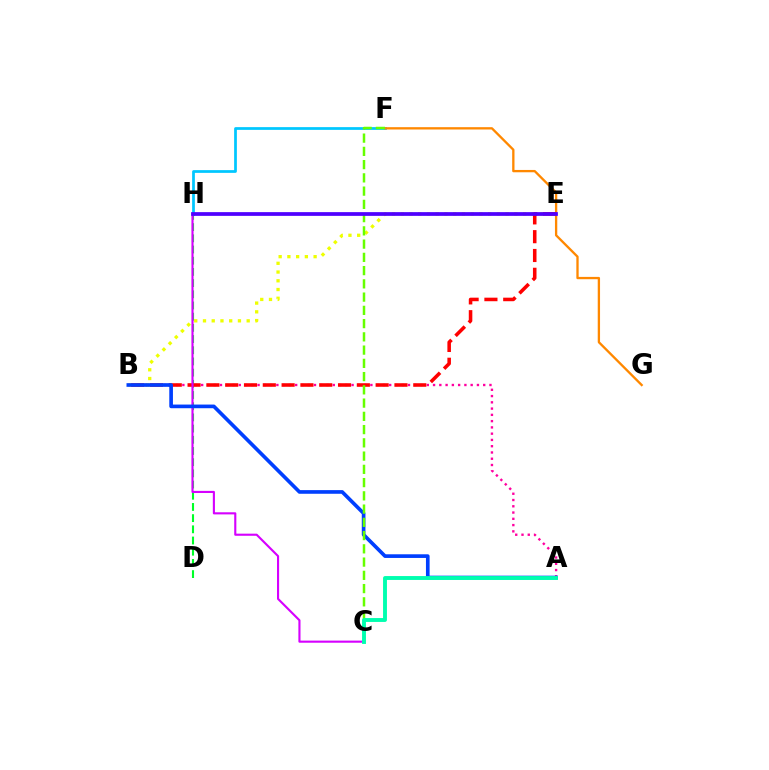{('B', 'E'): [{'color': '#eeff00', 'line_style': 'dotted', 'thickness': 2.37}, {'color': '#ff0000', 'line_style': 'dashed', 'thickness': 2.55}], ('D', 'H'): [{'color': '#00ff27', 'line_style': 'dashed', 'thickness': 1.52}], ('A', 'B'): [{'color': '#ff00a0', 'line_style': 'dotted', 'thickness': 1.7}, {'color': '#003fff', 'line_style': 'solid', 'thickness': 2.63}], ('F', 'H'): [{'color': '#00c7ff', 'line_style': 'solid', 'thickness': 1.97}], ('F', 'G'): [{'color': '#ff8800', 'line_style': 'solid', 'thickness': 1.67}], ('C', 'H'): [{'color': '#d600ff', 'line_style': 'solid', 'thickness': 1.53}], ('C', 'F'): [{'color': '#66ff00', 'line_style': 'dashed', 'thickness': 1.8}], ('E', 'H'): [{'color': '#4f00ff', 'line_style': 'solid', 'thickness': 2.69}], ('A', 'C'): [{'color': '#00ffaf', 'line_style': 'solid', 'thickness': 2.8}]}